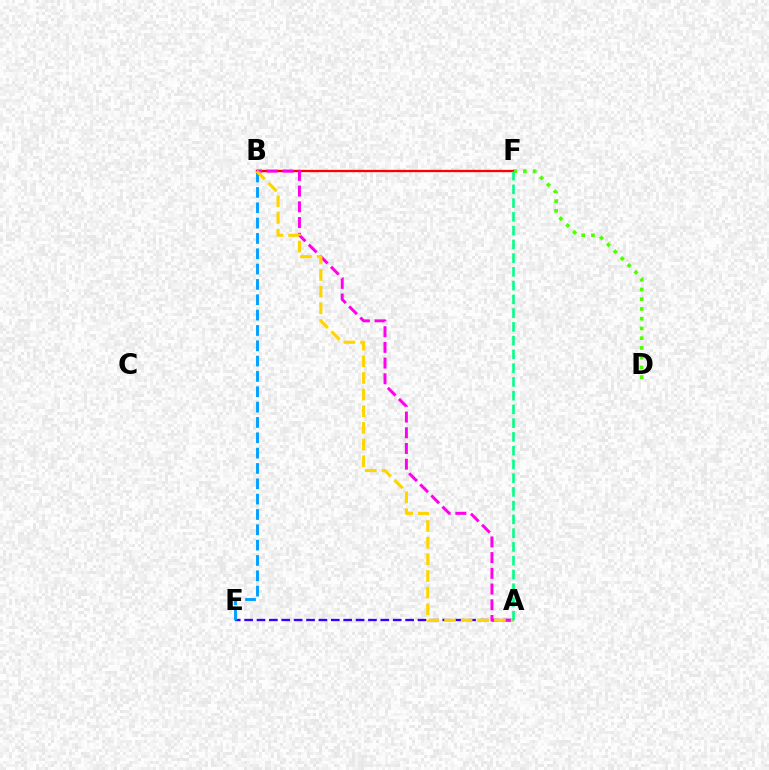{('A', 'E'): [{'color': '#3700ff', 'line_style': 'dashed', 'thickness': 1.68}], ('D', 'F'): [{'color': '#4fff00', 'line_style': 'dotted', 'thickness': 2.65}], ('B', 'F'): [{'color': '#ff0000', 'line_style': 'solid', 'thickness': 1.68}], ('B', 'E'): [{'color': '#009eff', 'line_style': 'dashed', 'thickness': 2.08}], ('A', 'B'): [{'color': '#ff00ed', 'line_style': 'dashed', 'thickness': 2.13}, {'color': '#ffd500', 'line_style': 'dashed', 'thickness': 2.26}], ('A', 'F'): [{'color': '#00ff86', 'line_style': 'dashed', 'thickness': 1.87}]}